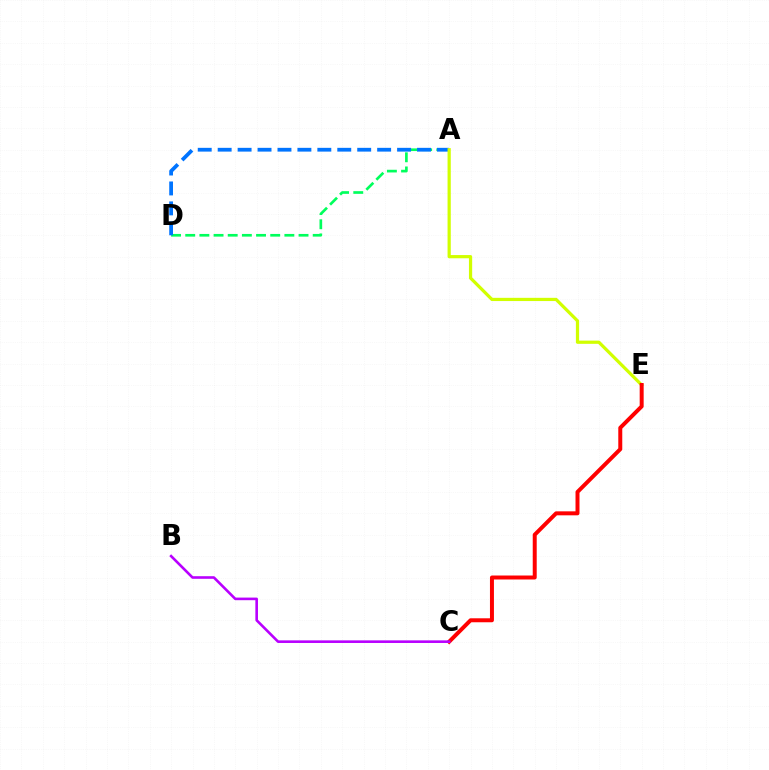{('A', 'D'): [{'color': '#00ff5c', 'line_style': 'dashed', 'thickness': 1.92}, {'color': '#0074ff', 'line_style': 'dashed', 'thickness': 2.71}], ('A', 'E'): [{'color': '#d1ff00', 'line_style': 'solid', 'thickness': 2.32}], ('C', 'E'): [{'color': '#ff0000', 'line_style': 'solid', 'thickness': 2.86}], ('B', 'C'): [{'color': '#b900ff', 'line_style': 'solid', 'thickness': 1.88}]}